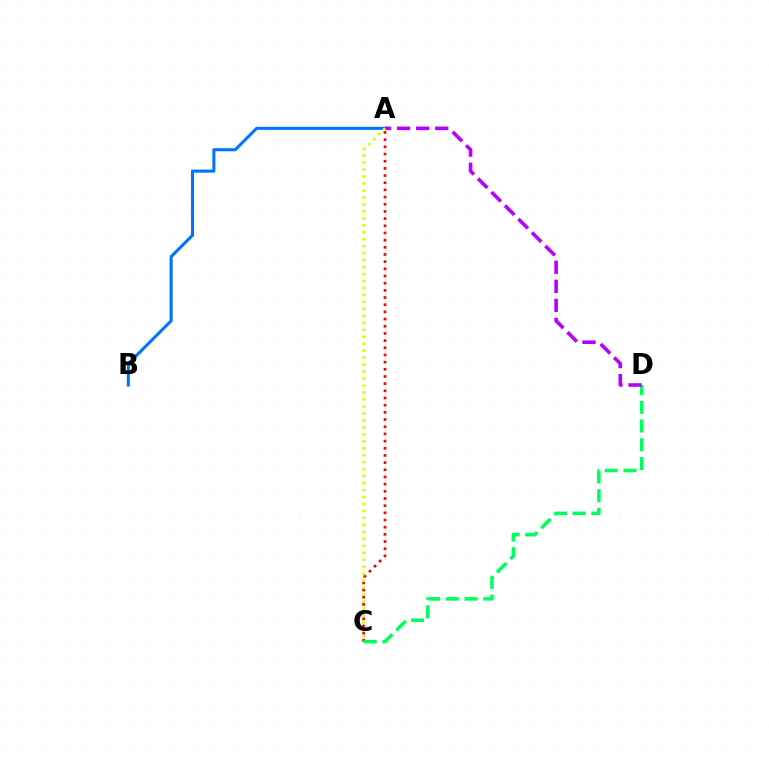{('A', 'B'): [{'color': '#0074ff', 'line_style': 'solid', 'thickness': 2.22}], ('A', 'C'): [{'color': '#ff0000', 'line_style': 'dotted', 'thickness': 1.95}, {'color': '#d1ff00', 'line_style': 'dotted', 'thickness': 1.89}], ('C', 'D'): [{'color': '#00ff5c', 'line_style': 'dashed', 'thickness': 2.54}], ('A', 'D'): [{'color': '#b900ff', 'line_style': 'dashed', 'thickness': 2.59}]}